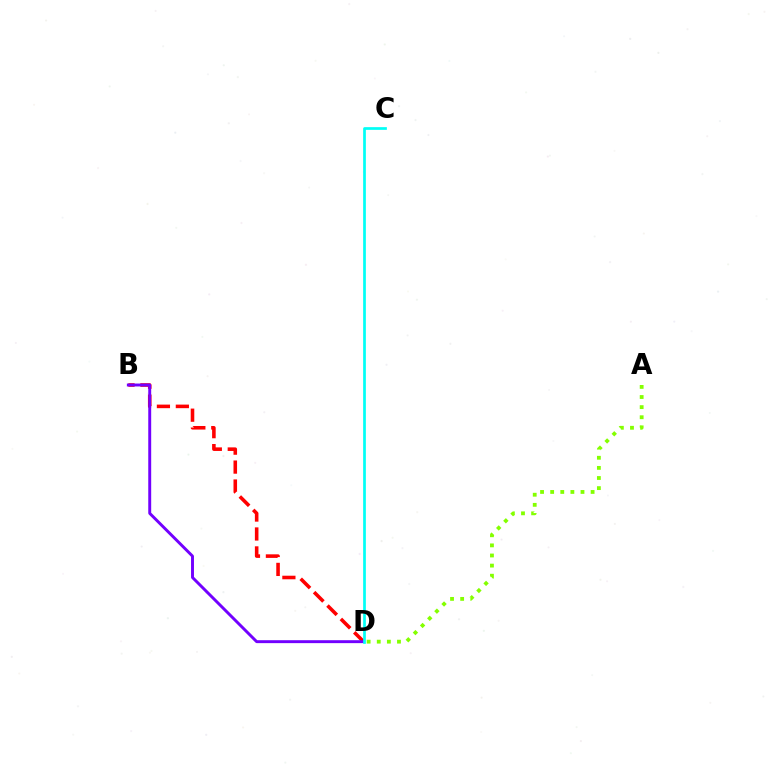{('B', 'D'): [{'color': '#ff0000', 'line_style': 'dashed', 'thickness': 2.57}, {'color': '#7200ff', 'line_style': 'solid', 'thickness': 2.11}], ('A', 'D'): [{'color': '#84ff00', 'line_style': 'dotted', 'thickness': 2.75}], ('C', 'D'): [{'color': '#00fff6', 'line_style': 'solid', 'thickness': 1.95}]}